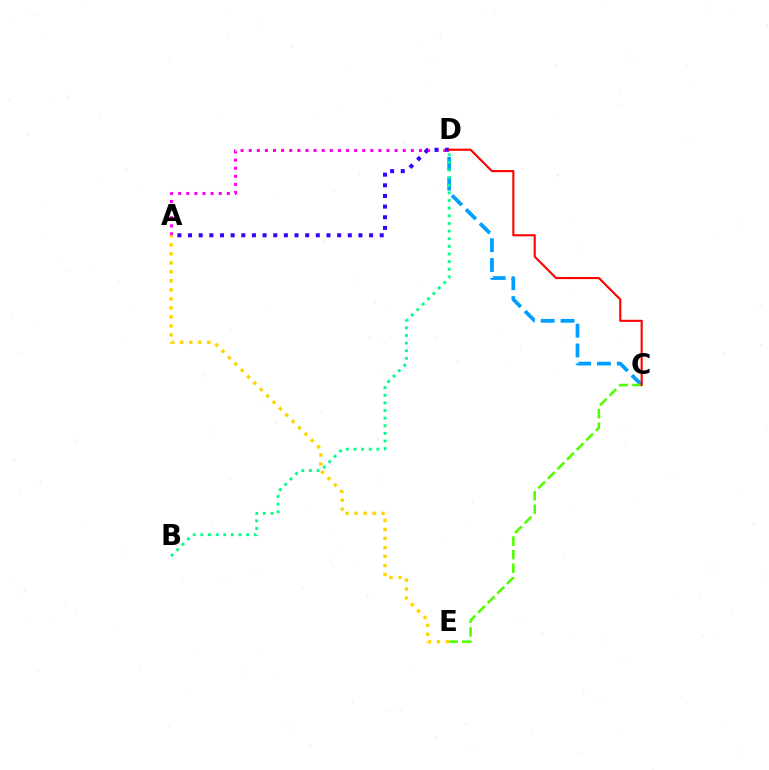{('A', 'D'): [{'color': '#ff00ed', 'line_style': 'dotted', 'thickness': 2.2}, {'color': '#3700ff', 'line_style': 'dotted', 'thickness': 2.89}], ('C', 'D'): [{'color': '#009eff', 'line_style': 'dashed', 'thickness': 2.69}, {'color': '#ff0000', 'line_style': 'solid', 'thickness': 1.52}], ('C', 'E'): [{'color': '#4fff00', 'line_style': 'dashed', 'thickness': 1.84}], ('A', 'E'): [{'color': '#ffd500', 'line_style': 'dotted', 'thickness': 2.45}], ('B', 'D'): [{'color': '#00ff86', 'line_style': 'dotted', 'thickness': 2.07}]}